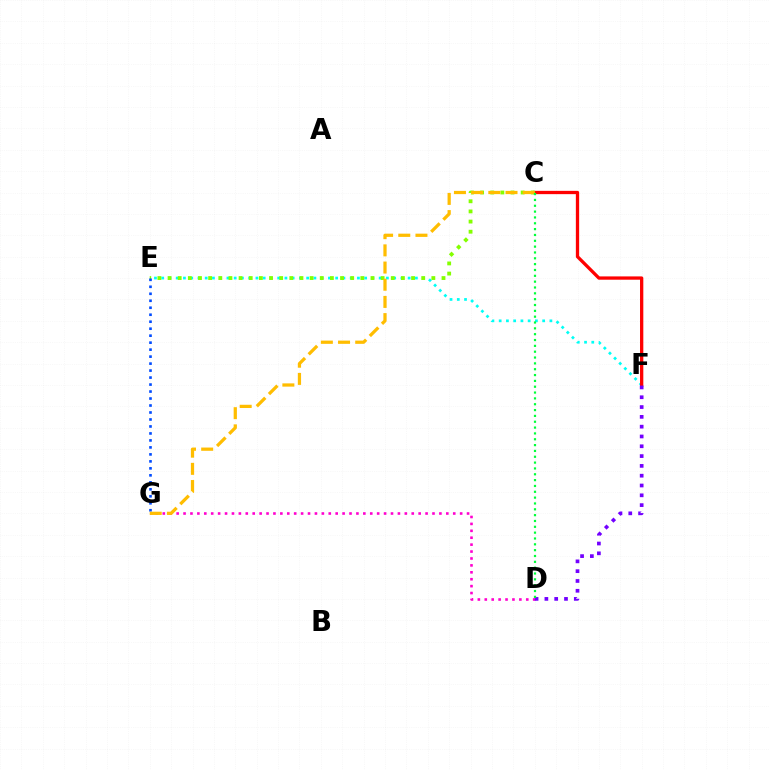{('E', 'F'): [{'color': '#00fff6', 'line_style': 'dotted', 'thickness': 1.97}], ('D', 'G'): [{'color': '#ff00cf', 'line_style': 'dotted', 'thickness': 1.88}], ('C', 'F'): [{'color': '#ff0000', 'line_style': 'solid', 'thickness': 2.37}], ('D', 'F'): [{'color': '#7200ff', 'line_style': 'dotted', 'thickness': 2.66}], ('C', 'E'): [{'color': '#84ff00', 'line_style': 'dotted', 'thickness': 2.76}], ('E', 'G'): [{'color': '#004bff', 'line_style': 'dotted', 'thickness': 1.9}], ('C', 'G'): [{'color': '#ffbd00', 'line_style': 'dashed', 'thickness': 2.33}], ('C', 'D'): [{'color': '#00ff39', 'line_style': 'dotted', 'thickness': 1.59}]}